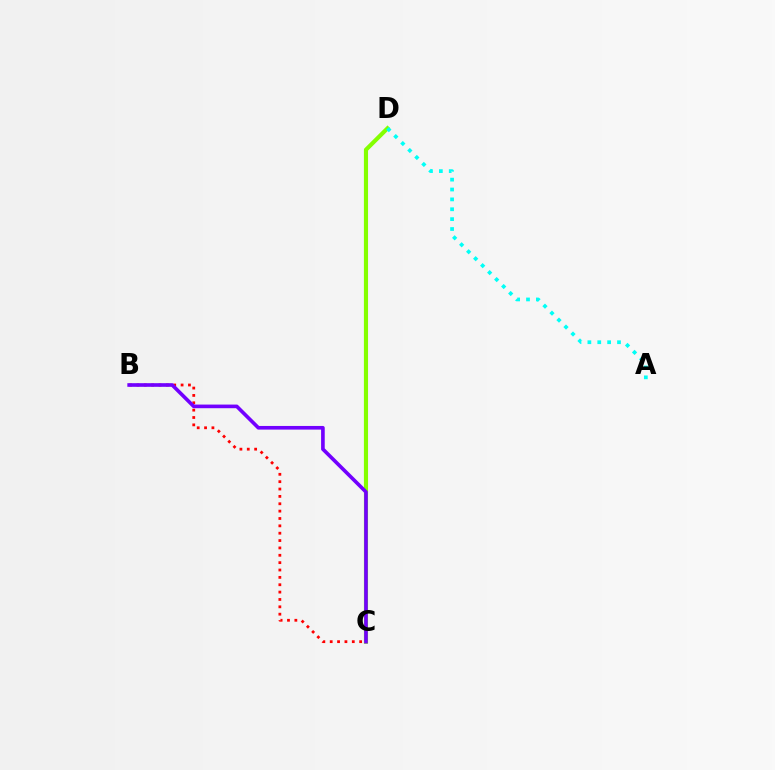{('C', 'D'): [{'color': '#84ff00', 'line_style': 'solid', 'thickness': 2.98}], ('A', 'D'): [{'color': '#00fff6', 'line_style': 'dotted', 'thickness': 2.68}], ('B', 'C'): [{'color': '#ff0000', 'line_style': 'dotted', 'thickness': 2.0}, {'color': '#7200ff', 'line_style': 'solid', 'thickness': 2.62}]}